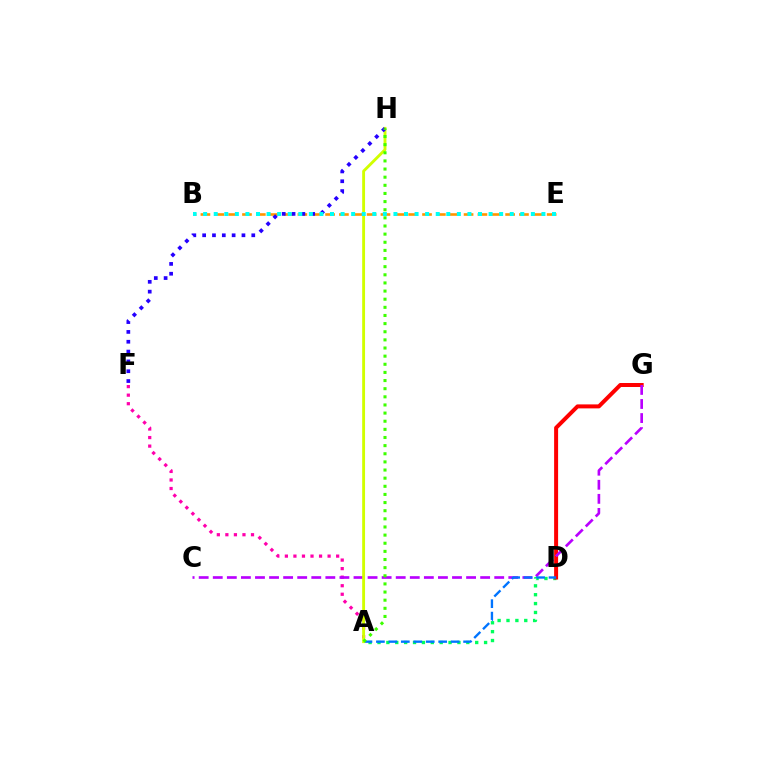{('A', 'D'): [{'color': '#00ff5c', 'line_style': 'dotted', 'thickness': 2.41}, {'color': '#0074ff', 'line_style': 'dashed', 'thickness': 1.69}], ('D', 'G'): [{'color': '#ff0000', 'line_style': 'solid', 'thickness': 2.87}], ('A', 'F'): [{'color': '#ff00ac', 'line_style': 'dotted', 'thickness': 2.32}], ('C', 'G'): [{'color': '#b900ff', 'line_style': 'dashed', 'thickness': 1.91}], ('B', 'E'): [{'color': '#ff9400', 'line_style': 'dashed', 'thickness': 1.88}, {'color': '#00fff6', 'line_style': 'dotted', 'thickness': 2.87}], ('A', 'H'): [{'color': '#d1ff00', 'line_style': 'solid', 'thickness': 2.07}, {'color': '#3dff00', 'line_style': 'dotted', 'thickness': 2.21}], ('F', 'H'): [{'color': '#2500ff', 'line_style': 'dotted', 'thickness': 2.67}]}